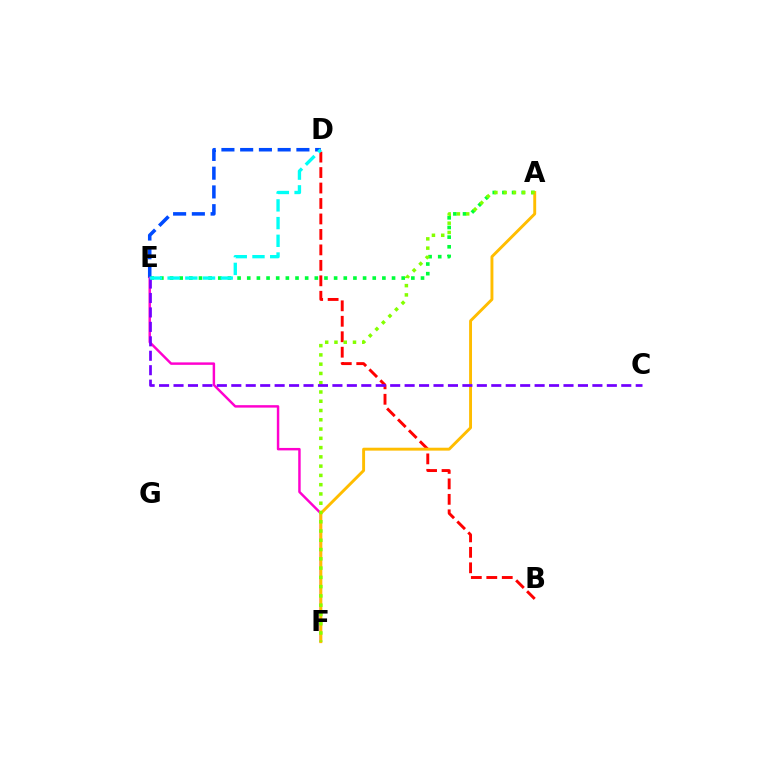{('A', 'E'): [{'color': '#00ff39', 'line_style': 'dotted', 'thickness': 2.62}], ('B', 'D'): [{'color': '#ff0000', 'line_style': 'dashed', 'thickness': 2.1}], ('D', 'E'): [{'color': '#004bff', 'line_style': 'dashed', 'thickness': 2.55}, {'color': '#00fff6', 'line_style': 'dashed', 'thickness': 2.41}], ('E', 'F'): [{'color': '#ff00cf', 'line_style': 'solid', 'thickness': 1.77}], ('A', 'F'): [{'color': '#ffbd00', 'line_style': 'solid', 'thickness': 2.09}, {'color': '#84ff00', 'line_style': 'dotted', 'thickness': 2.52}], ('C', 'E'): [{'color': '#7200ff', 'line_style': 'dashed', 'thickness': 1.96}]}